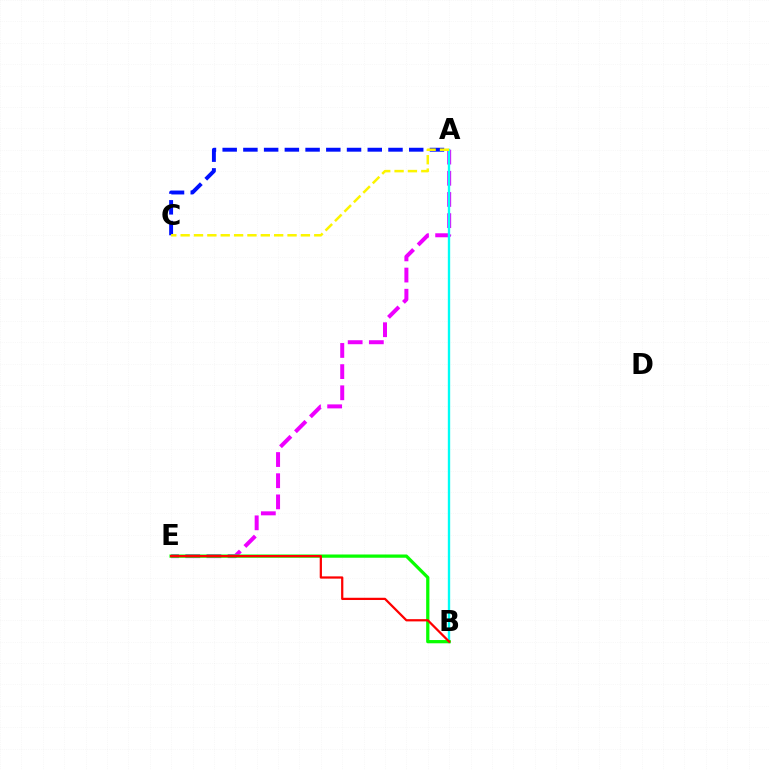{('A', 'E'): [{'color': '#ee00ff', 'line_style': 'dashed', 'thickness': 2.88}], ('A', 'B'): [{'color': '#00fff6', 'line_style': 'solid', 'thickness': 1.7}], ('B', 'E'): [{'color': '#08ff00', 'line_style': 'solid', 'thickness': 2.34}, {'color': '#ff0000', 'line_style': 'solid', 'thickness': 1.61}], ('A', 'C'): [{'color': '#0010ff', 'line_style': 'dashed', 'thickness': 2.82}, {'color': '#fcf500', 'line_style': 'dashed', 'thickness': 1.82}]}